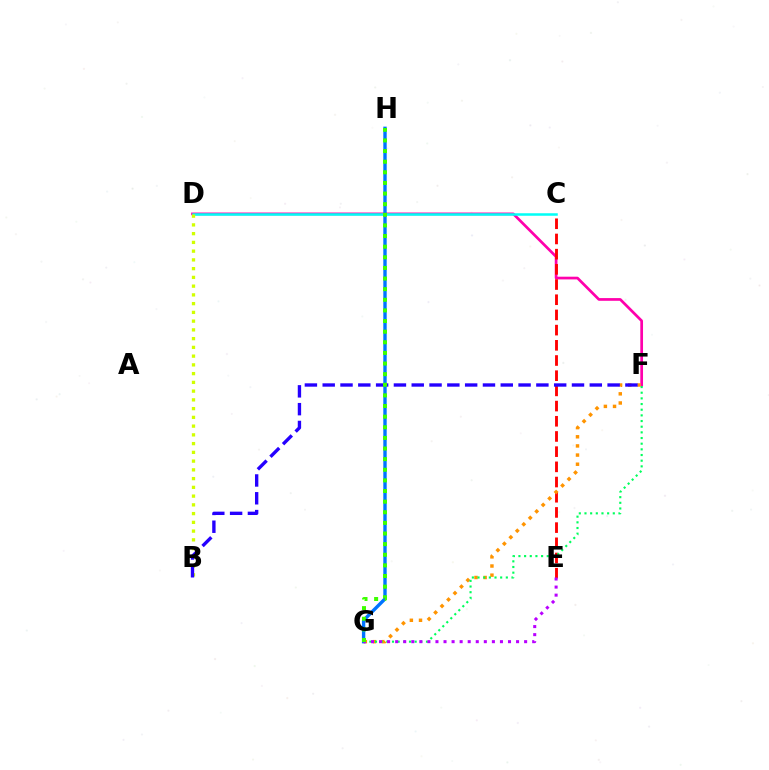{('D', 'F'): [{'color': '#ff00ac', 'line_style': 'solid', 'thickness': 1.95}], ('C', 'E'): [{'color': '#ff0000', 'line_style': 'dashed', 'thickness': 2.06}], ('C', 'D'): [{'color': '#00fff6', 'line_style': 'solid', 'thickness': 1.81}], ('F', 'G'): [{'color': '#ff9400', 'line_style': 'dotted', 'thickness': 2.49}, {'color': '#00ff5c', 'line_style': 'dotted', 'thickness': 1.54}], ('B', 'D'): [{'color': '#d1ff00', 'line_style': 'dotted', 'thickness': 2.38}], ('B', 'F'): [{'color': '#2500ff', 'line_style': 'dashed', 'thickness': 2.42}], ('G', 'H'): [{'color': '#0074ff', 'line_style': 'solid', 'thickness': 2.44}, {'color': '#3dff00', 'line_style': 'dotted', 'thickness': 2.89}], ('E', 'G'): [{'color': '#b900ff', 'line_style': 'dotted', 'thickness': 2.19}]}